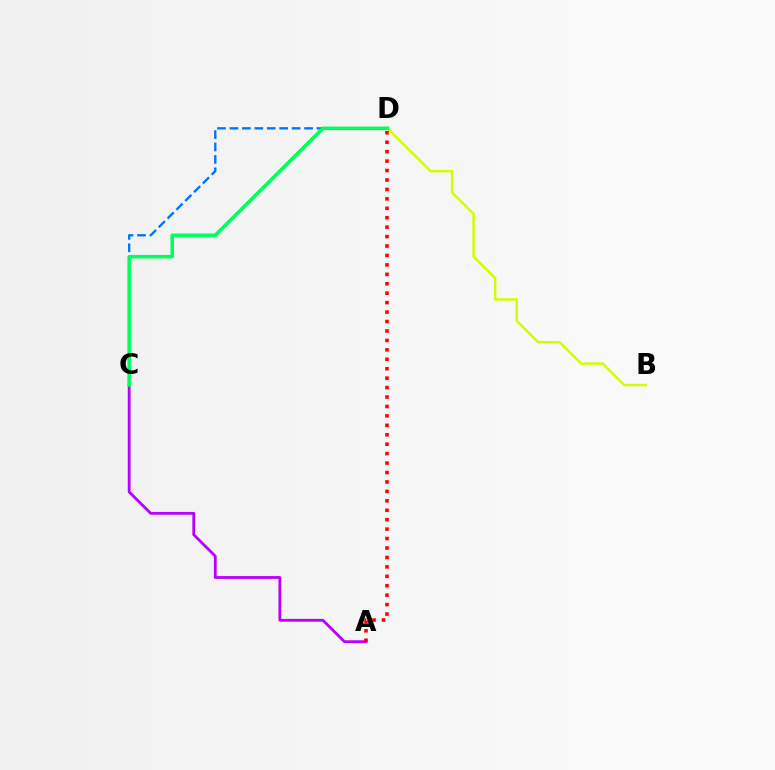{('C', 'D'): [{'color': '#0074ff', 'line_style': 'dashed', 'thickness': 1.69}, {'color': '#00ff5c', 'line_style': 'solid', 'thickness': 2.56}], ('A', 'C'): [{'color': '#b900ff', 'line_style': 'solid', 'thickness': 2.02}], ('B', 'D'): [{'color': '#d1ff00', 'line_style': 'solid', 'thickness': 1.8}], ('A', 'D'): [{'color': '#ff0000', 'line_style': 'dotted', 'thickness': 2.56}]}